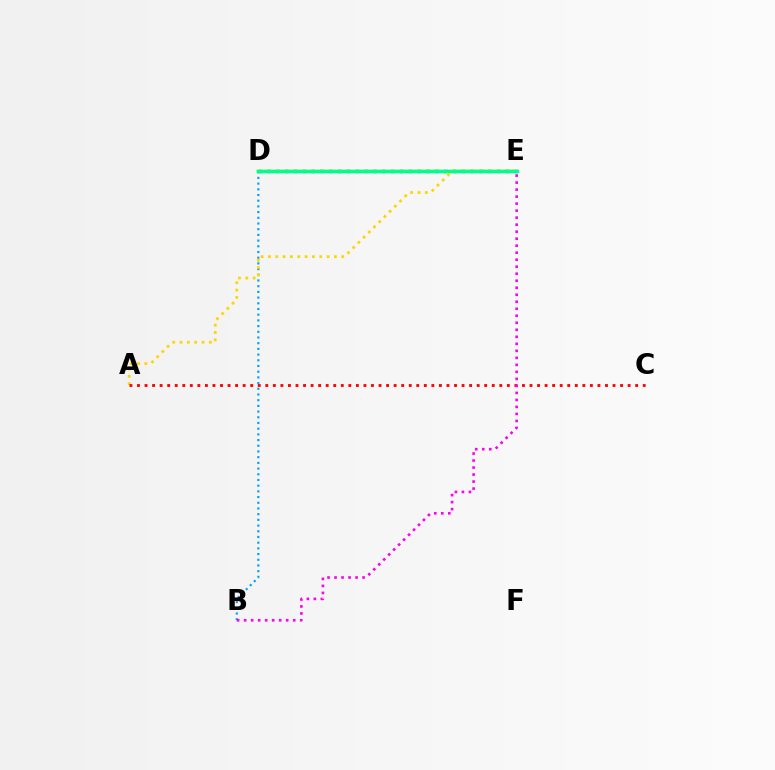{('D', 'E'): [{'color': '#3700ff', 'line_style': 'dotted', 'thickness': 2.4}, {'color': '#4fff00', 'line_style': 'solid', 'thickness': 1.71}, {'color': '#00ff86', 'line_style': 'solid', 'thickness': 2.5}], ('B', 'D'): [{'color': '#009eff', 'line_style': 'dotted', 'thickness': 1.55}], ('A', 'E'): [{'color': '#ffd500', 'line_style': 'dotted', 'thickness': 1.99}], ('A', 'C'): [{'color': '#ff0000', 'line_style': 'dotted', 'thickness': 2.05}], ('B', 'E'): [{'color': '#ff00ed', 'line_style': 'dotted', 'thickness': 1.9}]}